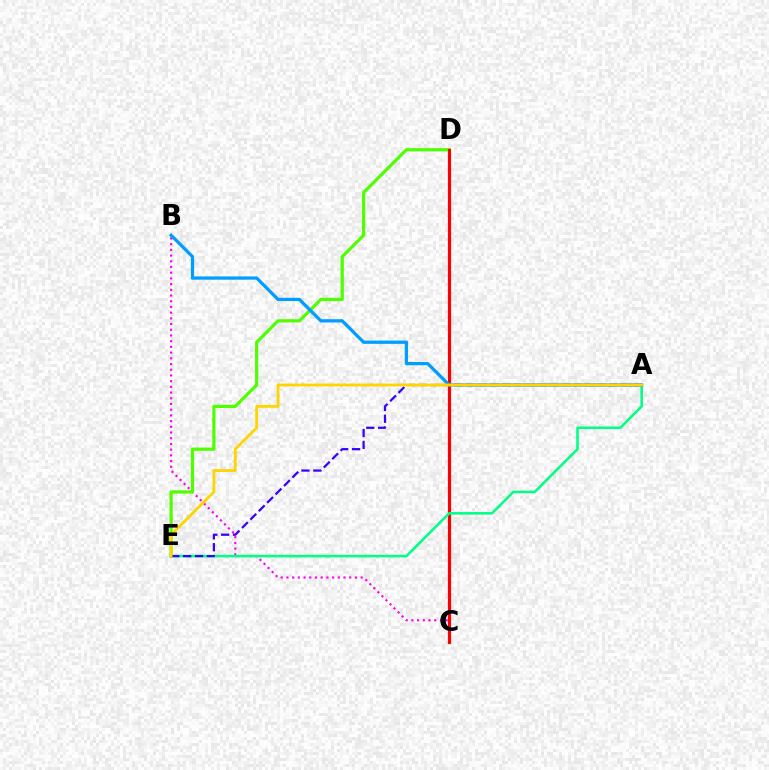{('B', 'C'): [{'color': '#ff00ed', 'line_style': 'dotted', 'thickness': 1.55}], ('D', 'E'): [{'color': '#4fff00', 'line_style': 'solid', 'thickness': 2.31}], ('C', 'D'): [{'color': '#ff0000', 'line_style': 'solid', 'thickness': 2.28}], ('A', 'E'): [{'color': '#00ff86', 'line_style': 'solid', 'thickness': 1.84}, {'color': '#3700ff', 'line_style': 'dashed', 'thickness': 1.61}, {'color': '#ffd500', 'line_style': 'solid', 'thickness': 2.04}], ('A', 'B'): [{'color': '#009eff', 'line_style': 'solid', 'thickness': 2.35}]}